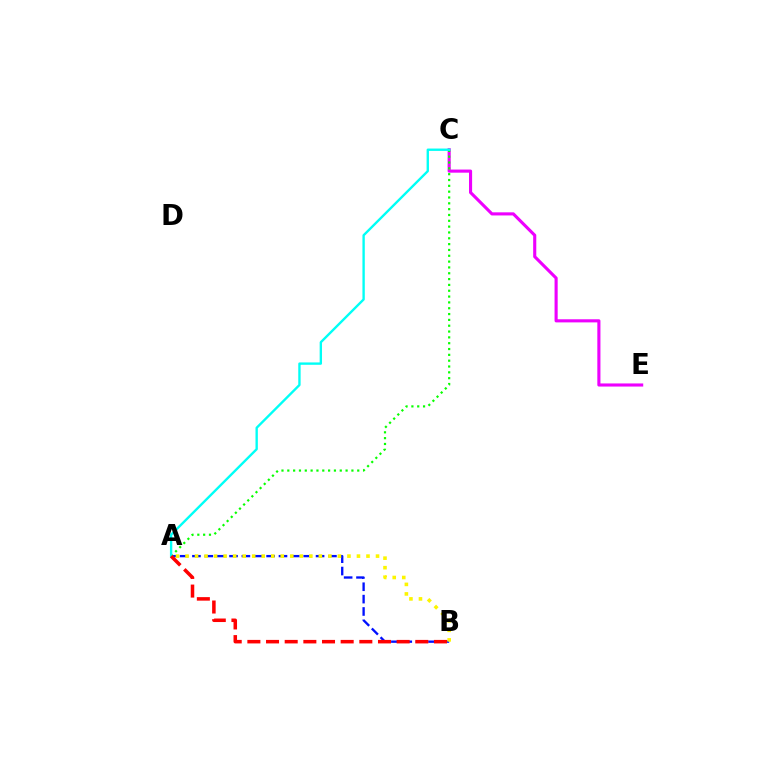{('C', 'E'): [{'color': '#ee00ff', 'line_style': 'solid', 'thickness': 2.24}], ('A', 'B'): [{'color': '#0010ff', 'line_style': 'dashed', 'thickness': 1.68}, {'color': '#fcf500', 'line_style': 'dotted', 'thickness': 2.59}, {'color': '#ff0000', 'line_style': 'dashed', 'thickness': 2.53}], ('A', 'C'): [{'color': '#08ff00', 'line_style': 'dotted', 'thickness': 1.58}, {'color': '#00fff6', 'line_style': 'solid', 'thickness': 1.7}]}